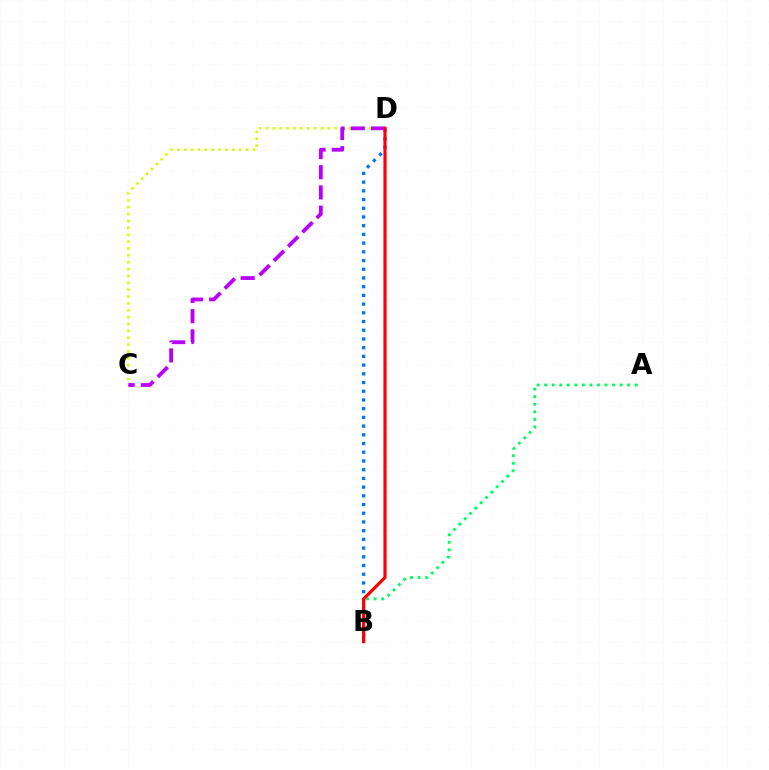{('C', 'D'): [{'color': '#d1ff00', 'line_style': 'dotted', 'thickness': 1.87}, {'color': '#b900ff', 'line_style': 'dashed', 'thickness': 2.74}], ('A', 'B'): [{'color': '#00ff5c', 'line_style': 'dotted', 'thickness': 2.05}], ('B', 'D'): [{'color': '#0074ff', 'line_style': 'dotted', 'thickness': 2.37}, {'color': '#ff0000', 'line_style': 'solid', 'thickness': 2.28}]}